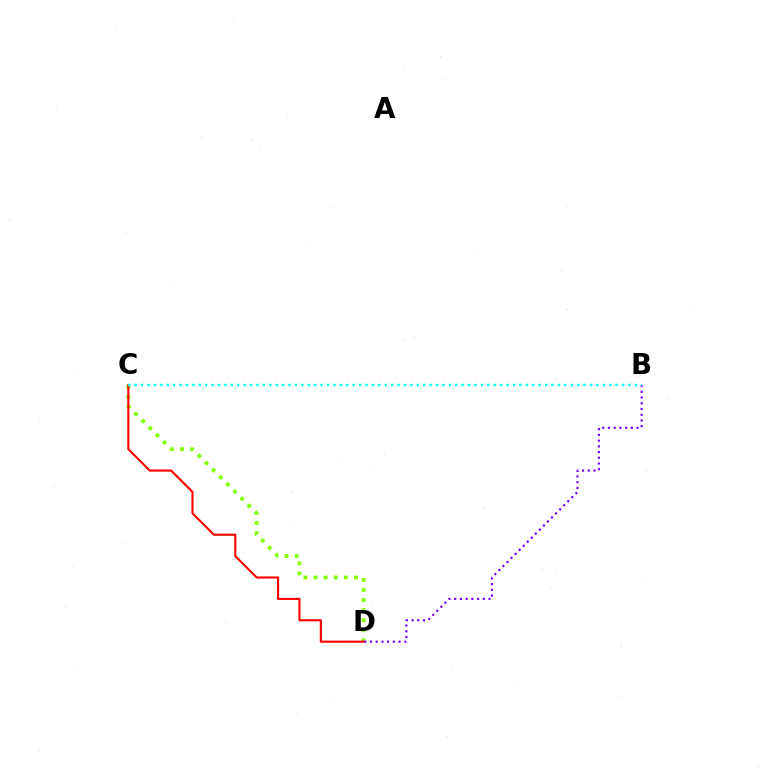{('C', 'D'): [{'color': '#84ff00', 'line_style': 'dotted', 'thickness': 2.74}, {'color': '#ff0000', 'line_style': 'solid', 'thickness': 1.53}], ('B', 'D'): [{'color': '#7200ff', 'line_style': 'dotted', 'thickness': 1.56}], ('B', 'C'): [{'color': '#00fff6', 'line_style': 'dotted', 'thickness': 1.74}]}